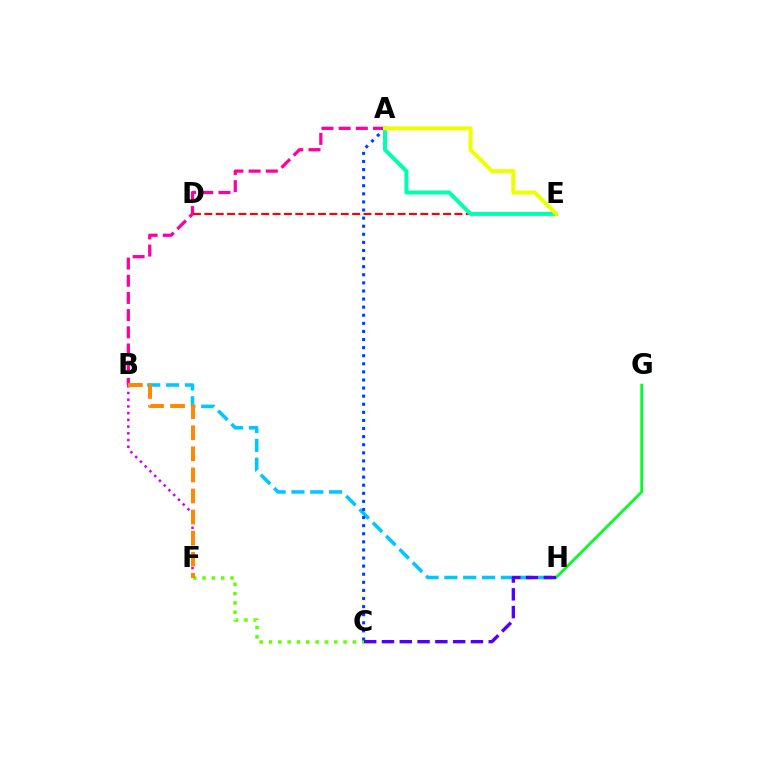{('B', 'F'): [{'color': '#d600ff', 'line_style': 'dotted', 'thickness': 1.83}, {'color': '#ff8800', 'line_style': 'dashed', 'thickness': 2.86}], ('A', 'B'): [{'color': '#ff00a0', 'line_style': 'dashed', 'thickness': 2.33}], ('B', 'H'): [{'color': '#00c7ff', 'line_style': 'dashed', 'thickness': 2.56}], ('G', 'H'): [{'color': '#00ff27', 'line_style': 'solid', 'thickness': 1.96}], ('C', 'H'): [{'color': '#4f00ff', 'line_style': 'dashed', 'thickness': 2.42}], ('D', 'E'): [{'color': '#ff0000', 'line_style': 'dashed', 'thickness': 1.54}], ('C', 'F'): [{'color': '#66ff00', 'line_style': 'dotted', 'thickness': 2.53}], ('A', 'C'): [{'color': '#003fff', 'line_style': 'dotted', 'thickness': 2.2}], ('A', 'E'): [{'color': '#00ffaf', 'line_style': 'solid', 'thickness': 2.88}, {'color': '#eeff00', 'line_style': 'solid', 'thickness': 2.9}]}